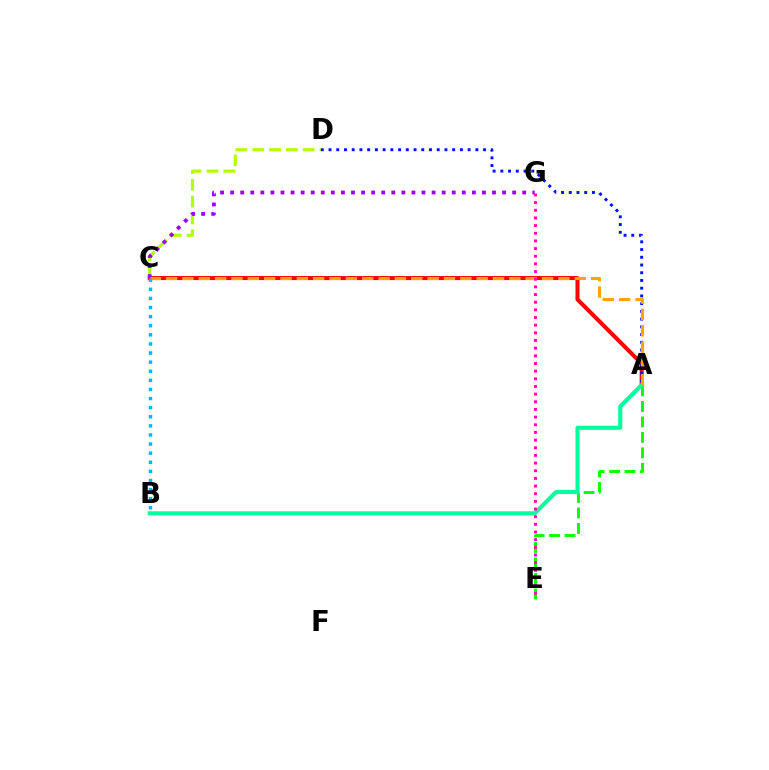{('C', 'D'): [{'color': '#b3ff00', 'line_style': 'dashed', 'thickness': 2.28}], ('A', 'C'): [{'color': '#ff0000', 'line_style': 'solid', 'thickness': 2.91}, {'color': '#ffa500', 'line_style': 'dashed', 'thickness': 2.22}], ('A', 'D'): [{'color': '#0010ff', 'line_style': 'dotted', 'thickness': 2.1}], ('A', 'E'): [{'color': '#08ff00', 'line_style': 'dashed', 'thickness': 2.11}], ('A', 'B'): [{'color': '#00ff9d', 'line_style': 'solid', 'thickness': 2.95}], ('C', 'G'): [{'color': '#9b00ff', 'line_style': 'dotted', 'thickness': 2.74}], ('B', 'C'): [{'color': '#00b5ff', 'line_style': 'dotted', 'thickness': 2.47}], ('E', 'G'): [{'color': '#ff00bd', 'line_style': 'dotted', 'thickness': 2.08}]}